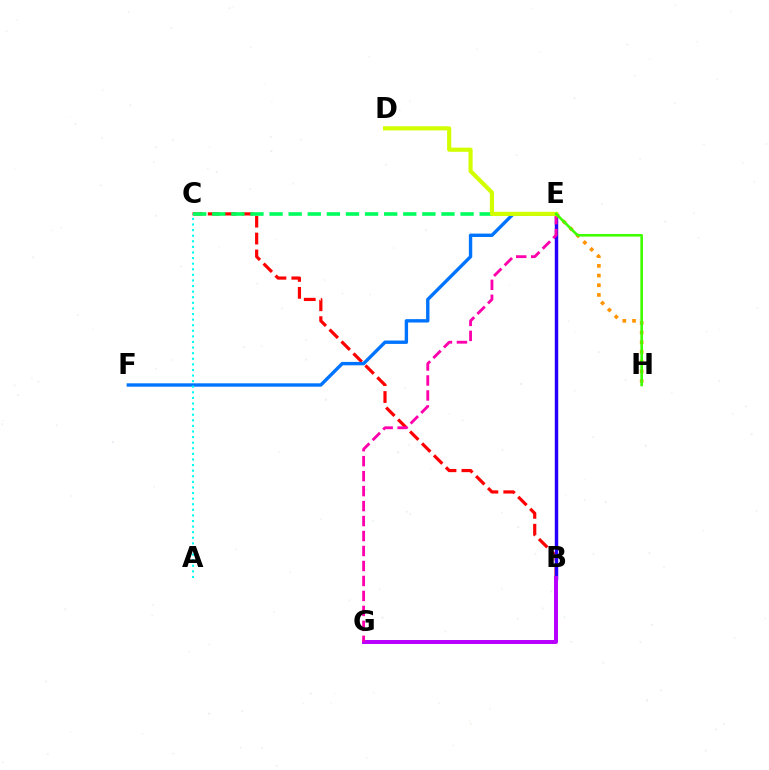{('B', 'C'): [{'color': '#ff0000', 'line_style': 'dashed', 'thickness': 2.3}], ('B', 'E'): [{'color': '#2500ff', 'line_style': 'solid', 'thickness': 2.48}], ('C', 'E'): [{'color': '#00ff5c', 'line_style': 'dashed', 'thickness': 2.59}], ('B', 'G'): [{'color': '#b900ff', 'line_style': 'solid', 'thickness': 2.86}], ('E', 'F'): [{'color': '#0074ff', 'line_style': 'solid', 'thickness': 2.43}], ('E', 'G'): [{'color': '#ff00ac', 'line_style': 'dashed', 'thickness': 2.03}], ('E', 'H'): [{'color': '#ff9400', 'line_style': 'dotted', 'thickness': 2.63}, {'color': '#3dff00', 'line_style': 'solid', 'thickness': 1.88}], ('A', 'C'): [{'color': '#00fff6', 'line_style': 'dotted', 'thickness': 1.52}], ('D', 'E'): [{'color': '#d1ff00', 'line_style': 'solid', 'thickness': 2.98}]}